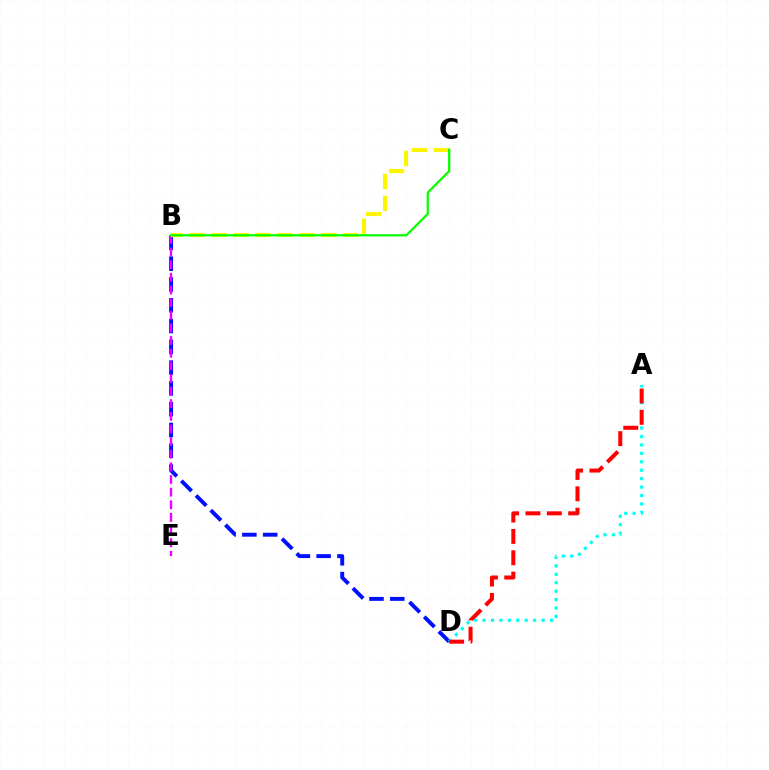{('B', 'D'): [{'color': '#0010ff', 'line_style': 'dashed', 'thickness': 2.82}], ('B', 'E'): [{'color': '#ee00ff', 'line_style': 'dashed', 'thickness': 1.72}], ('B', 'C'): [{'color': '#fcf500', 'line_style': 'dashed', 'thickness': 2.98}, {'color': '#08ff00', 'line_style': 'solid', 'thickness': 1.62}], ('A', 'D'): [{'color': '#00fff6', 'line_style': 'dotted', 'thickness': 2.29}, {'color': '#ff0000', 'line_style': 'dashed', 'thickness': 2.9}]}